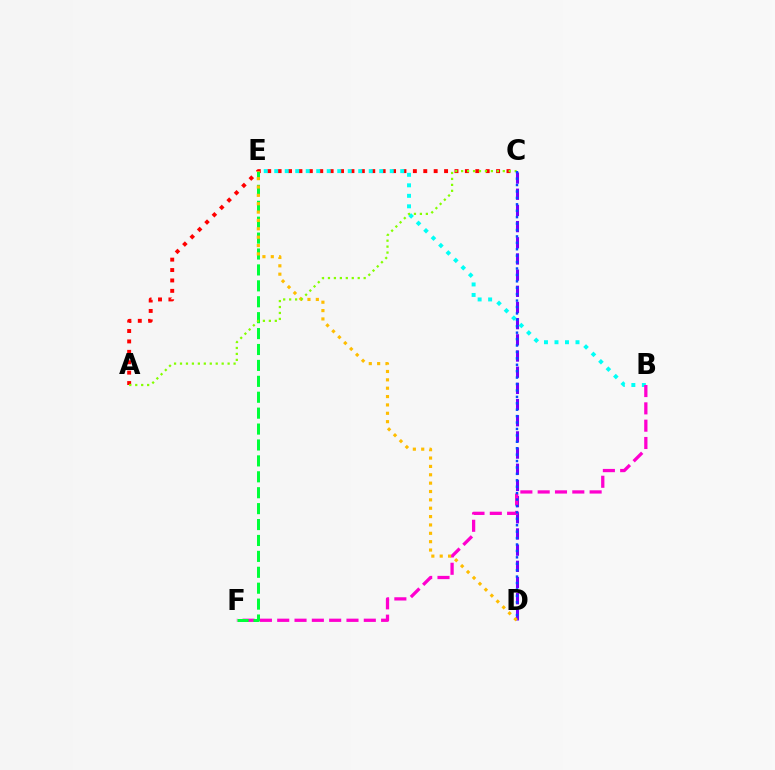{('A', 'C'): [{'color': '#ff0000', 'line_style': 'dotted', 'thickness': 2.83}, {'color': '#84ff00', 'line_style': 'dotted', 'thickness': 1.62}], ('C', 'D'): [{'color': '#7200ff', 'line_style': 'dashed', 'thickness': 2.2}, {'color': '#004bff', 'line_style': 'dotted', 'thickness': 1.74}], ('B', 'E'): [{'color': '#00fff6', 'line_style': 'dotted', 'thickness': 2.85}], ('B', 'F'): [{'color': '#ff00cf', 'line_style': 'dashed', 'thickness': 2.35}], ('E', 'F'): [{'color': '#00ff39', 'line_style': 'dashed', 'thickness': 2.16}], ('D', 'E'): [{'color': '#ffbd00', 'line_style': 'dotted', 'thickness': 2.27}]}